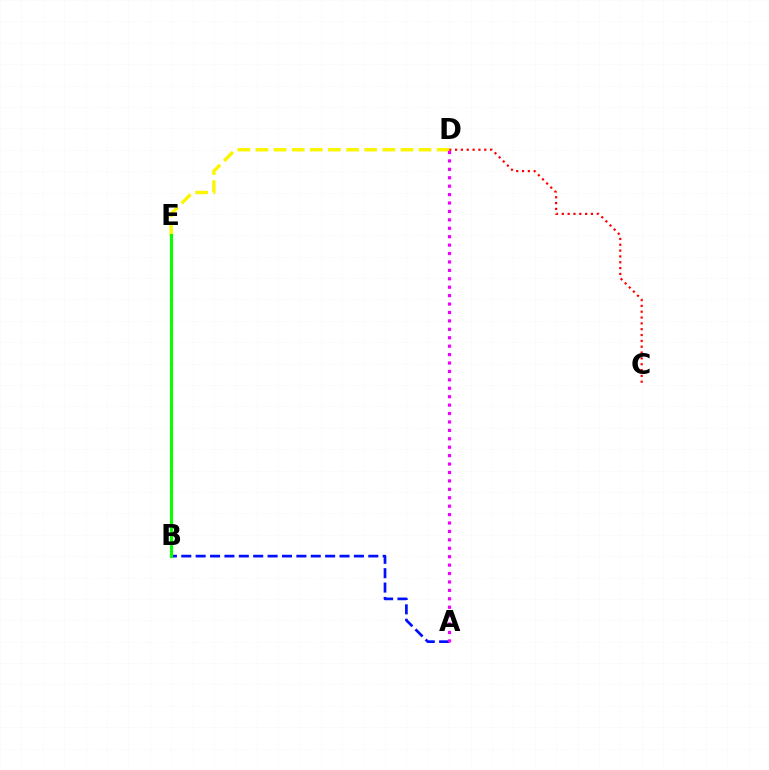{('B', 'E'): [{'color': '#00fff6', 'line_style': 'solid', 'thickness': 2.15}, {'color': '#08ff00', 'line_style': 'solid', 'thickness': 2.24}], ('C', 'D'): [{'color': '#ff0000', 'line_style': 'dotted', 'thickness': 1.58}], ('A', 'B'): [{'color': '#0010ff', 'line_style': 'dashed', 'thickness': 1.95}], ('D', 'E'): [{'color': '#fcf500', 'line_style': 'dashed', 'thickness': 2.46}], ('A', 'D'): [{'color': '#ee00ff', 'line_style': 'dotted', 'thickness': 2.29}]}